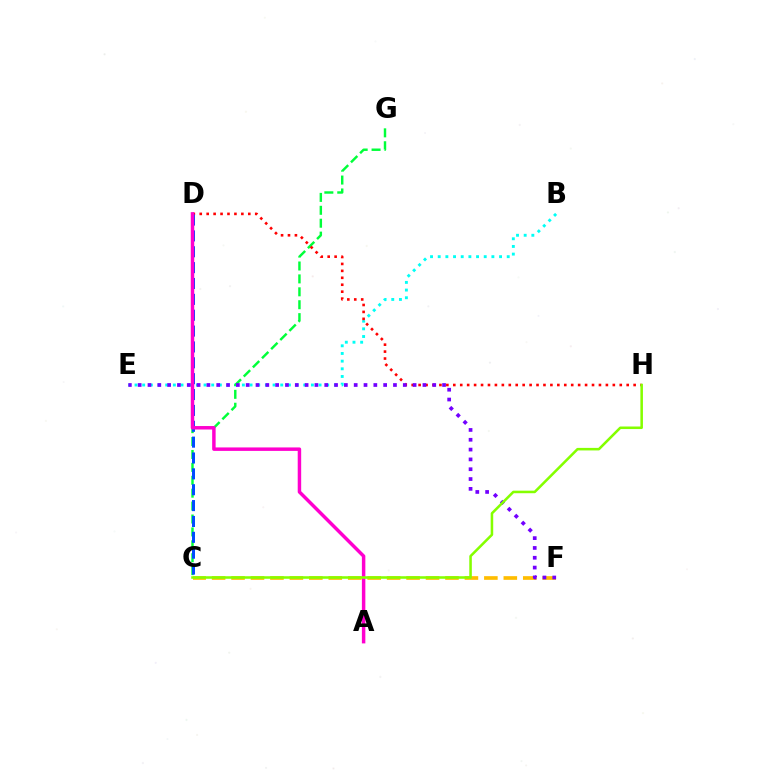{('C', 'F'): [{'color': '#ffbd00', 'line_style': 'dashed', 'thickness': 2.64}], ('B', 'E'): [{'color': '#00fff6', 'line_style': 'dotted', 'thickness': 2.08}], ('C', 'G'): [{'color': '#00ff39', 'line_style': 'dashed', 'thickness': 1.75}], ('D', 'H'): [{'color': '#ff0000', 'line_style': 'dotted', 'thickness': 1.88}], ('E', 'F'): [{'color': '#7200ff', 'line_style': 'dotted', 'thickness': 2.67}], ('C', 'D'): [{'color': '#004bff', 'line_style': 'dashed', 'thickness': 2.16}], ('A', 'D'): [{'color': '#ff00cf', 'line_style': 'solid', 'thickness': 2.5}], ('C', 'H'): [{'color': '#84ff00', 'line_style': 'solid', 'thickness': 1.83}]}